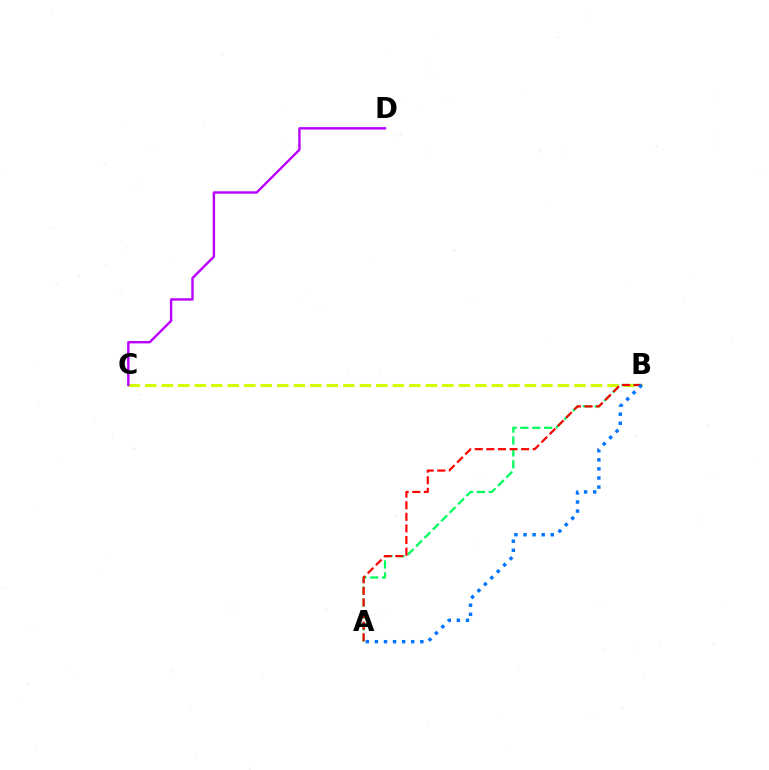{('B', 'C'): [{'color': '#d1ff00', 'line_style': 'dashed', 'thickness': 2.24}], ('A', 'B'): [{'color': '#00ff5c', 'line_style': 'dashed', 'thickness': 1.62}, {'color': '#ff0000', 'line_style': 'dashed', 'thickness': 1.57}, {'color': '#0074ff', 'line_style': 'dotted', 'thickness': 2.47}], ('C', 'D'): [{'color': '#b900ff', 'line_style': 'solid', 'thickness': 1.73}]}